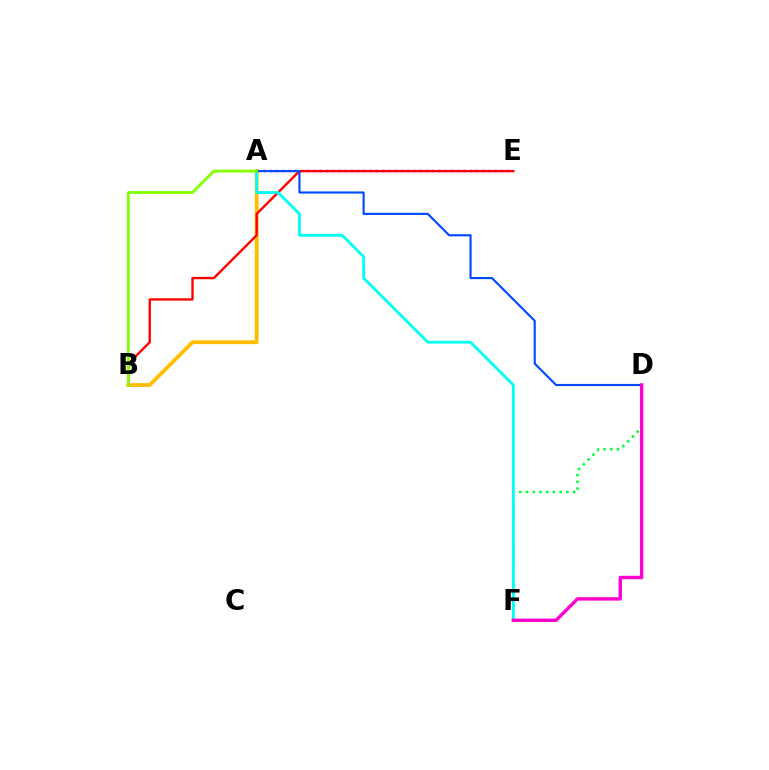{('A', 'B'): [{'color': '#ffbd00', 'line_style': 'solid', 'thickness': 2.74}, {'color': '#84ff00', 'line_style': 'solid', 'thickness': 2.03}], ('A', 'E'): [{'color': '#7200ff', 'line_style': 'dotted', 'thickness': 1.7}], ('B', 'E'): [{'color': '#ff0000', 'line_style': 'solid', 'thickness': 1.7}], ('D', 'F'): [{'color': '#00ff39', 'line_style': 'dotted', 'thickness': 1.83}, {'color': '#ff00cf', 'line_style': 'solid', 'thickness': 2.45}], ('A', 'F'): [{'color': '#00fff6', 'line_style': 'solid', 'thickness': 2.02}], ('A', 'D'): [{'color': '#004bff', 'line_style': 'solid', 'thickness': 1.55}]}